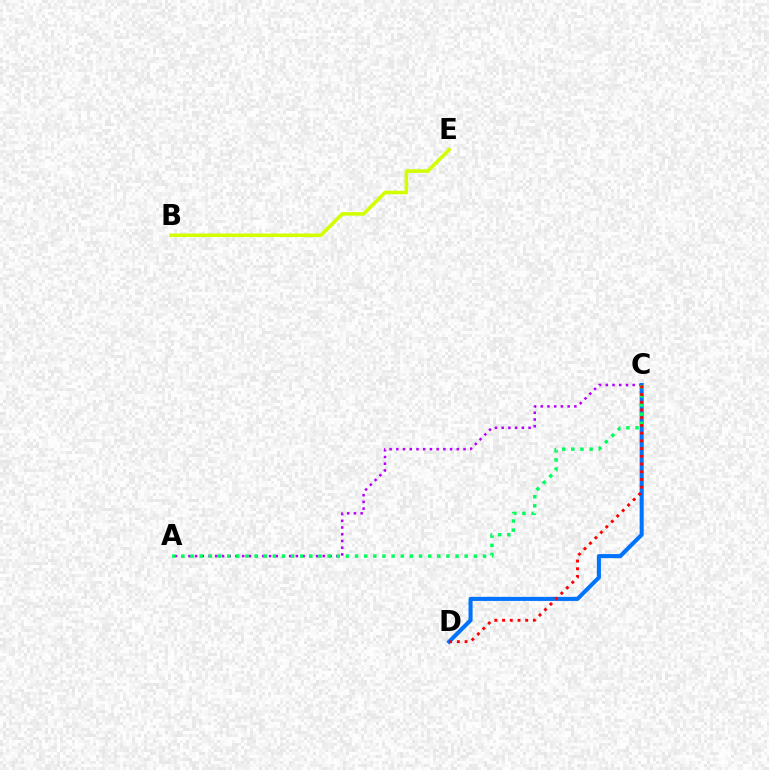{('A', 'C'): [{'color': '#b900ff', 'line_style': 'dotted', 'thickness': 1.83}, {'color': '#00ff5c', 'line_style': 'dotted', 'thickness': 2.48}], ('C', 'D'): [{'color': '#0074ff', 'line_style': 'solid', 'thickness': 2.93}, {'color': '#ff0000', 'line_style': 'dotted', 'thickness': 2.1}], ('B', 'E'): [{'color': '#d1ff00', 'line_style': 'solid', 'thickness': 2.56}]}